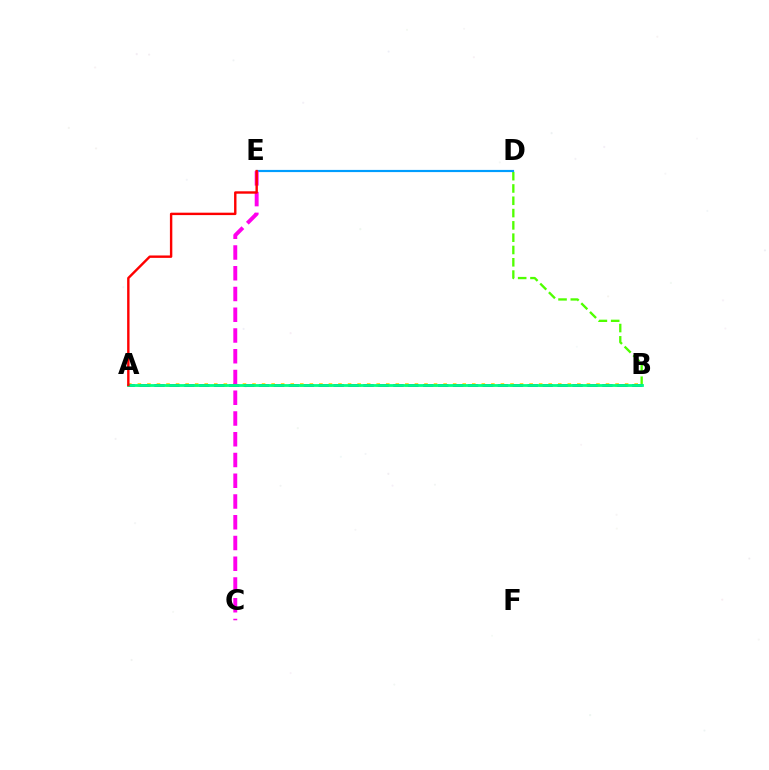{('A', 'B'): [{'color': '#ffd500', 'line_style': 'dotted', 'thickness': 2.6}, {'color': '#3700ff', 'line_style': 'dashed', 'thickness': 2.03}, {'color': '#00ff86', 'line_style': 'solid', 'thickness': 2.01}], ('B', 'D'): [{'color': '#4fff00', 'line_style': 'dashed', 'thickness': 1.67}], ('D', 'E'): [{'color': '#009eff', 'line_style': 'solid', 'thickness': 1.57}], ('C', 'E'): [{'color': '#ff00ed', 'line_style': 'dashed', 'thickness': 2.82}], ('A', 'E'): [{'color': '#ff0000', 'line_style': 'solid', 'thickness': 1.73}]}